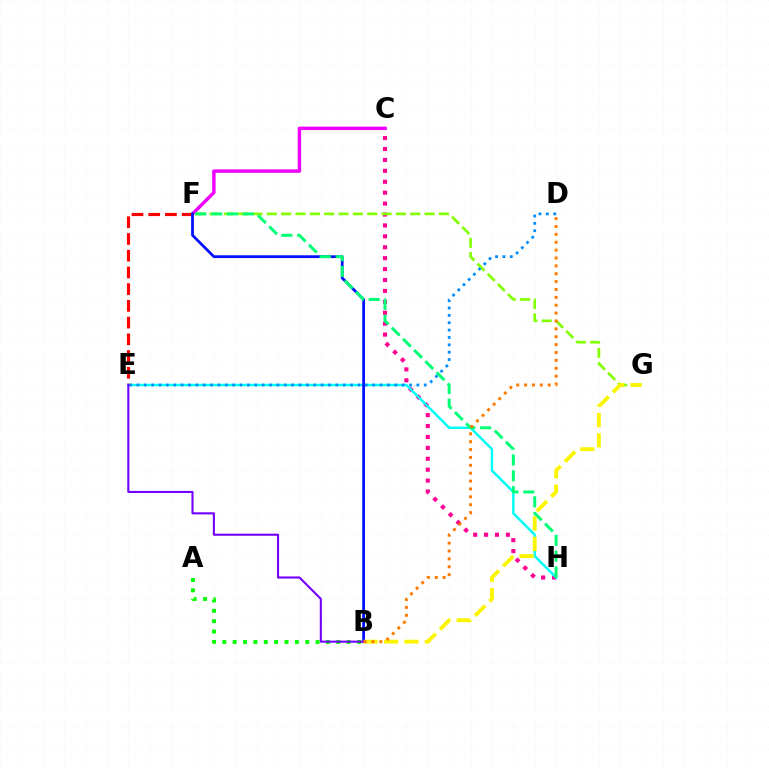{('C', 'H'): [{'color': '#ff0094', 'line_style': 'dotted', 'thickness': 2.97}], ('C', 'F'): [{'color': '#ee00ff', 'line_style': 'solid', 'thickness': 2.48}], ('F', 'G'): [{'color': '#84ff00', 'line_style': 'dashed', 'thickness': 1.95}], ('E', 'F'): [{'color': '#ff0000', 'line_style': 'dashed', 'thickness': 2.27}], ('E', 'H'): [{'color': '#00fff6', 'line_style': 'solid', 'thickness': 1.76}], ('A', 'B'): [{'color': '#08ff00', 'line_style': 'dotted', 'thickness': 2.82}], ('B', 'F'): [{'color': '#0010ff', 'line_style': 'solid', 'thickness': 1.98}], ('F', 'H'): [{'color': '#00ff74', 'line_style': 'dashed', 'thickness': 2.15}], ('B', 'G'): [{'color': '#fcf500', 'line_style': 'dashed', 'thickness': 2.77}], ('D', 'E'): [{'color': '#008cff', 'line_style': 'dotted', 'thickness': 2.0}], ('B', 'E'): [{'color': '#7200ff', 'line_style': 'solid', 'thickness': 1.51}], ('B', 'D'): [{'color': '#ff7c00', 'line_style': 'dotted', 'thickness': 2.14}]}